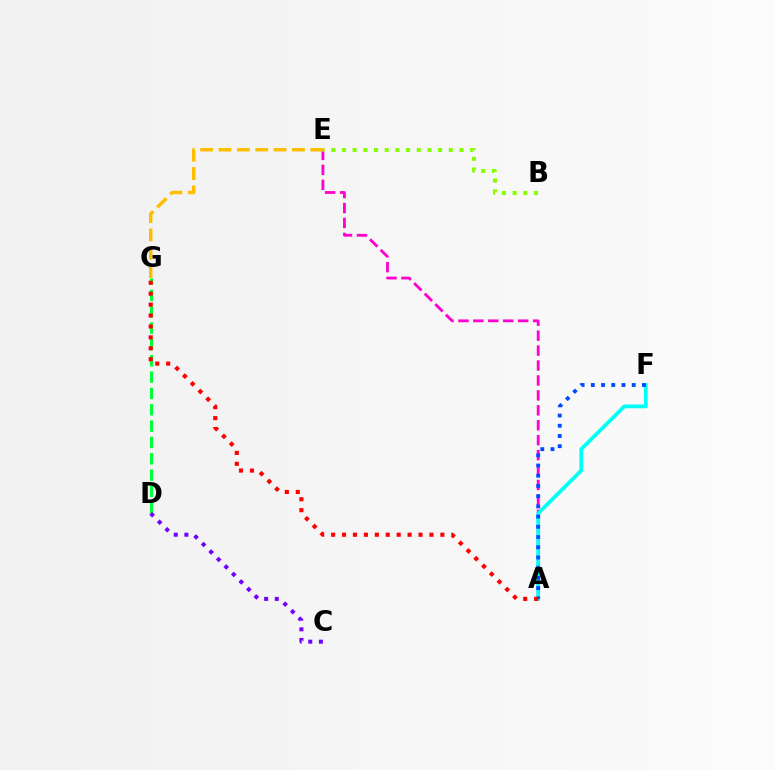{('A', 'E'): [{'color': '#ff00cf', 'line_style': 'dashed', 'thickness': 2.03}], ('A', 'F'): [{'color': '#00fff6', 'line_style': 'solid', 'thickness': 2.7}, {'color': '#004bff', 'line_style': 'dotted', 'thickness': 2.78}], ('D', 'G'): [{'color': '#00ff39', 'line_style': 'dashed', 'thickness': 2.22}], ('B', 'E'): [{'color': '#84ff00', 'line_style': 'dotted', 'thickness': 2.9}], ('C', 'D'): [{'color': '#7200ff', 'line_style': 'dotted', 'thickness': 2.89}], ('A', 'G'): [{'color': '#ff0000', 'line_style': 'dotted', 'thickness': 2.97}], ('E', 'G'): [{'color': '#ffbd00', 'line_style': 'dashed', 'thickness': 2.49}]}